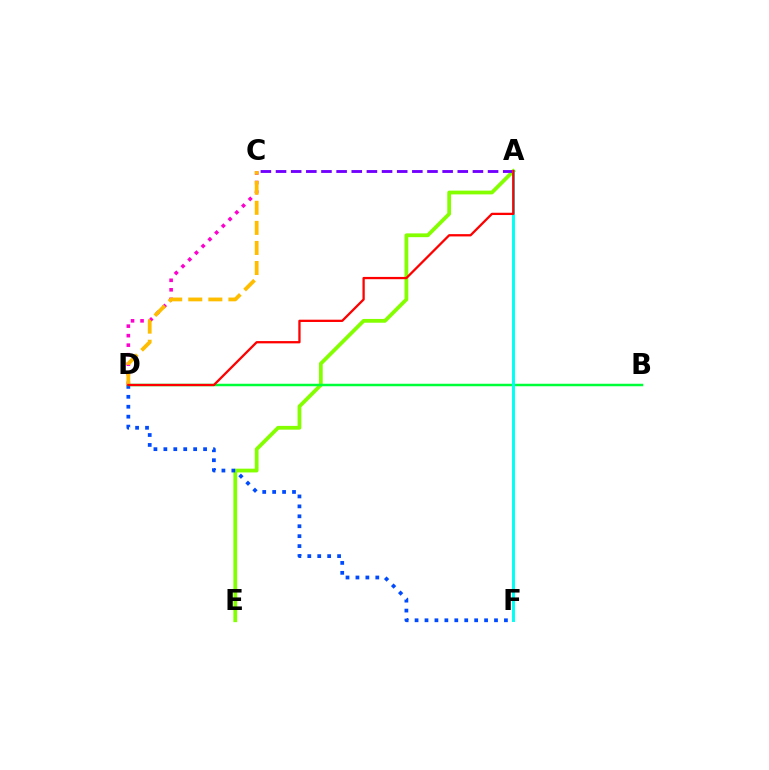{('A', 'E'): [{'color': '#84ff00', 'line_style': 'solid', 'thickness': 2.72}], ('D', 'F'): [{'color': '#004bff', 'line_style': 'dotted', 'thickness': 2.7}], ('B', 'D'): [{'color': '#00ff39', 'line_style': 'solid', 'thickness': 1.79}], ('A', 'C'): [{'color': '#7200ff', 'line_style': 'dashed', 'thickness': 2.06}], ('C', 'D'): [{'color': '#ff00cf', 'line_style': 'dotted', 'thickness': 2.58}, {'color': '#ffbd00', 'line_style': 'dashed', 'thickness': 2.73}], ('A', 'F'): [{'color': '#00fff6', 'line_style': 'solid', 'thickness': 2.12}], ('A', 'D'): [{'color': '#ff0000', 'line_style': 'solid', 'thickness': 1.65}]}